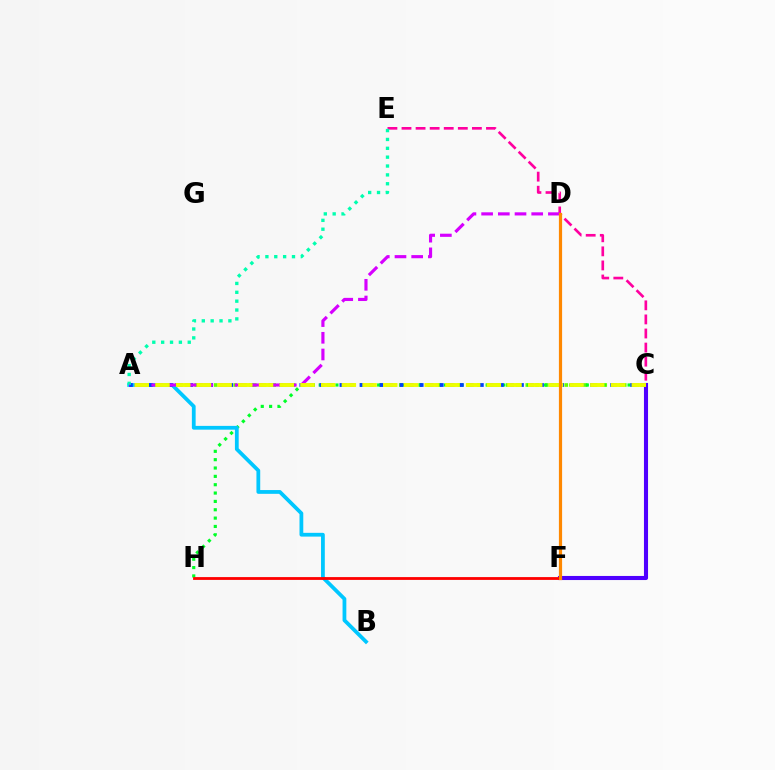{('A', 'C'): [{'color': '#66ff00', 'line_style': 'dotted', 'thickness': 2.65}, {'color': '#003fff', 'line_style': 'dotted', 'thickness': 2.72}, {'color': '#eeff00', 'line_style': 'dashed', 'thickness': 2.81}], ('C', 'H'): [{'color': '#00ff27', 'line_style': 'dotted', 'thickness': 2.27}], ('A', 'B'): [{'color': '#00c7ff', 'line_style': 'solid', 'thickness': 2.72}], ('C', 'E'): [{'color': '#ff00a0', 'line_style': 'dashed', 'thickness': 1.91}], ('C', 'F'): [{'color': '#4f00ff', 'line_style': 'solid', 'thickness': 2.94}], ('A', 'E'): [{'color': '#00ffaf', 'line_style': 'dotted', 'thickness': 2.41}], ('A', 'D'): [{'color': '#d600ff', 'line_style': 'dashed', 'thickness': 2.27}], ('F', 'H'): [{'color': '#ff0000', 'line_style': 'solid', 'thickness': 2.02}], ('D', 'F'): [{'color': '#ff8800', 'line_style': 'solid', 'thickness': 2.31}]}